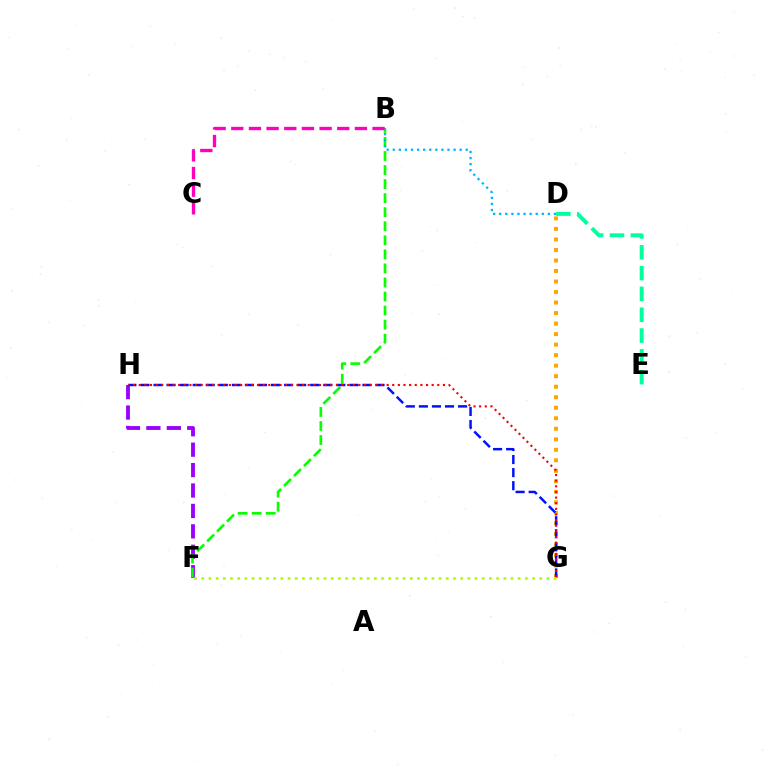{('F', 'H'): [{'color': '#9b00ff', 'line_style': 'dashed', 'thickness': 2.77}], ('D', 'G'): [{'color': '#ffa500', 'line_style': 'dotted', 'thickness': 2.86}], ('B', 'F'): [{'color': '#08ff00', 'line_style': 'dashed', 'thickness': 1.91}], ('B', 'D'): [{'color': '#00b5ff', 'line_style': 'dotted', 'thickness': 1.65}], ('B', 'C'): [{'color': '#ff00bd', 'line_style': 'dashed', 'thickness': 2.4}], ('G', 'H'): [{'color': '#0010ff', 'line_style': 'dashed', 'thickness': 1.77}, {'color': '#ff0000', 'line_style': 'dotted', 'thickness': 1.53}], ('F', 'G'): [{'color': '#b3ff00', 'line_style': 'dotted', 'thickness': 1.95}], ('D', 'E'): [{'color': '#00ff9d', 'line_style': 'dashed', 'thickness': 2.83}]}